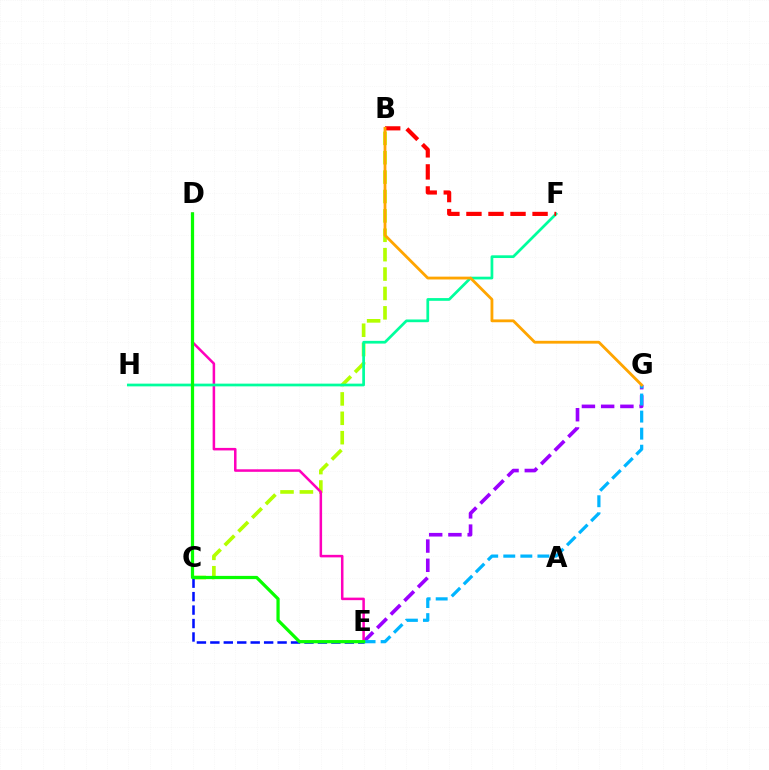{('E', 'G'): [{'color': '#9b00ff', 'line_style': 'dashed', 'thickness': 2.61}, {'color': '#00b5ff', 'line_style': 'dashed', 'thickness': 2.32}], ('B', 'C'): [{'color': '#b3ff00', 'line_style': 'dashed', 'thickness': 2.63}], ('D', 'E'): [{'color': '#ff00bd', 'line_style': 'solid', 'thickness': 1.82}, {'color': '#08ff00', 'line_style': 'solid', 'thickness': 2.33}], ('C', 'E'): [{'color': '#0010ff', 'line_style': 'dashed', 'thickness': 1.83}], ('F', 'H'): [{'color': '#00ff9d', 'line_style': 'solid', 'thickness': 1.96}], ('B', 'F'): [{'color': '#ff0000', 'line_style': 'dashed', 'thickness': 2.99}], ('B', 'G'): [{'color': '#ffa500', 'line_style': 'solid', 'thickness': 2.03}]}